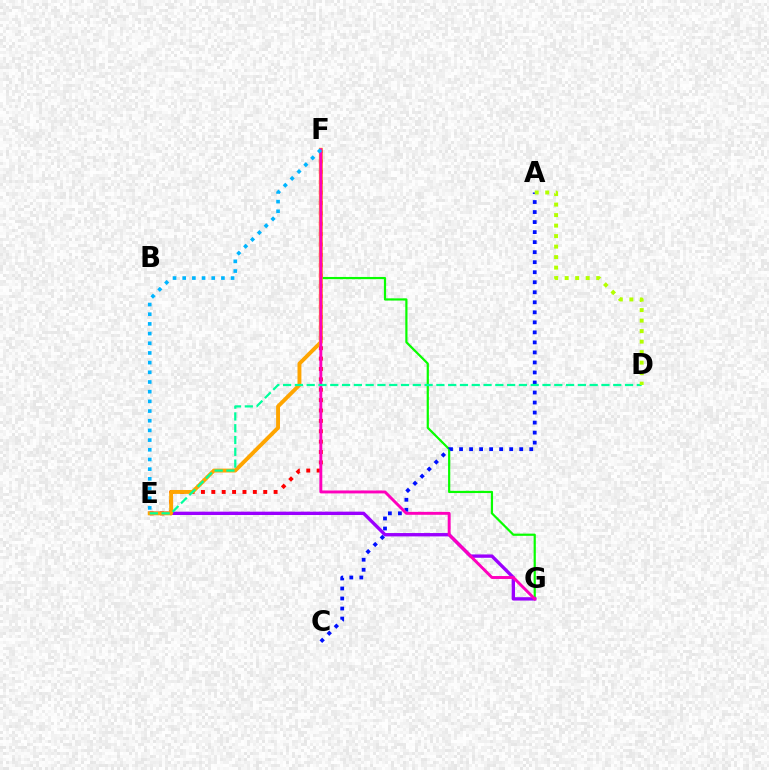{('F', 'G'): [{'color': '#08ff00', 'line_style': 'solid', 'thickness': 1.58}, {'color': '#ff00bd', 'line_style': 'solid', 'thickness': 2.1}], ('E', 'F'): [{'color': '#ff0000', 'line_style': 'dotted', 'thickness': 2.82}, {'color': '#ffa500', 'line_style': 'solid', 'thickness': 2.81}, {'color': '#00b5ff', 'line_style': 'dotted', 'thickness': 2.63}], ('E', 'G'): [{'color': '#9b00ff', 'line_style': 'solid', 'thickness': 2.41}], ('A', 'C'): [{'color': '#0010ff', 'line_style': 'dotted', 'thickness': 2.72}], ('D', 'E'): [{'color': '#00ff9d', 'line_style': 'dashed', 'thickness': 1.6}], ('A', 'D'): [{'color': '#b3ff00', 'line_style': 'dotted', 'thickness': 2.85}]}